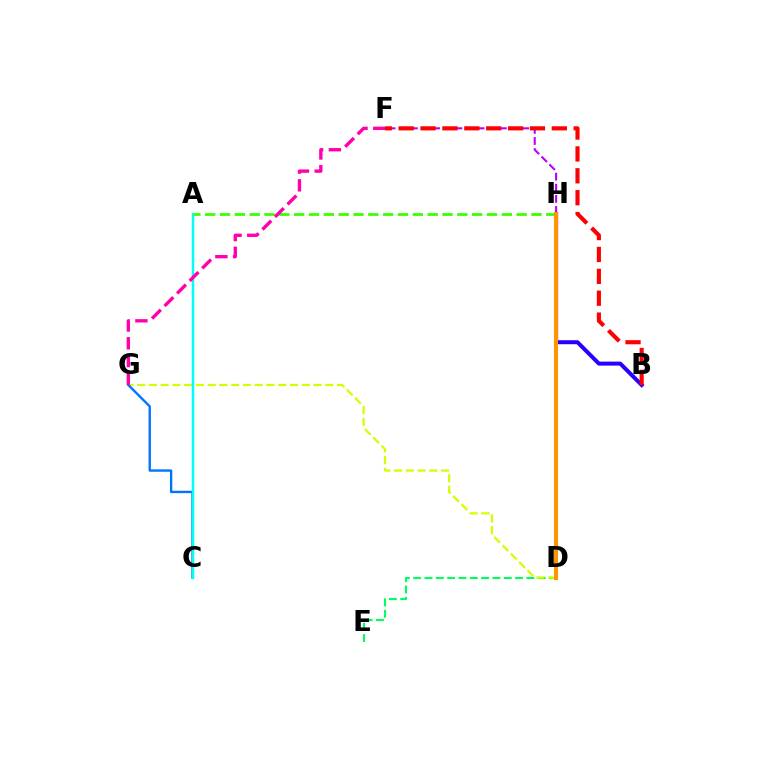{('D', 'E'): [{'color': '#00ff5c', 'line_style': 'dashed', 'thickness': 1.54}], ('D', 'G'): [{'color': '#d1ff00', 'line_style': 'dashed', 'thickness': 1.6}], ('B', 'H'): [{'color': '#2500ff', 'line_style': 'solid', 'thickness': 2.88}], ('F', 'H'): [{'color': '#b900ff', 'line_style': 'dashed', 'thickness': 1.51}], ('C', 'G'): [{'color': '#0074ff', 'line_style': 'solid', 'thickness': 1.7}], ('A', 'C'): [{'color': '#00fff6', 'line_style': 'solid', 'thickness': 1.78}], ('A', 'H'): [{'color': '#3dff00', 'line_style': 'dashed', 'thickness': 2.01}], ('D', 'H'): [{'color': '#ff9400', 'line_style': 'solid', 'thickness': 2.92}], ('F', 'G'): [{'color': '#ff00ac', 'line_style': 'dashed', 'thickness': 2.41}], ('B', 'F'): [{'color': '#ff0000', 'line_style': 'dashed', 'thickness': 2.97}]}